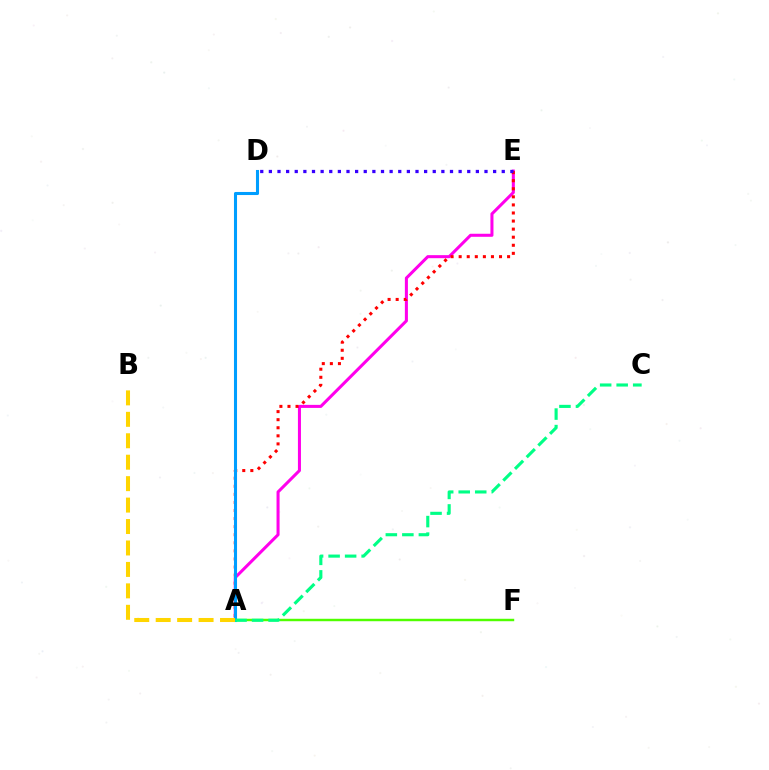{('A', 'E'): [{'color': '#ff00ed', 'line_style': 'solid', 'thickness': 2.19}, {'color': '#ff0000', 'line_style': 'dotted', 'thickness': 2.19}], ('A', 'F'): [{'color': '#4fff00', 'line_style': 'solid', 'thickness': 1.76}], ('A', 'D'): [{'color': '#009eff', 'line_style': 'solid', 'thickness': 2.2}], ('D', 'E'): [{'color': '#3700ff', 'line_style': 'dotted', 'thickness': 2.34}], ('A', 'B'): [{'color': '#ffd500', 'line_style': 'dashed', 'thickness': 2.91}], ('A', 'C'): [{'color': '#00ff86', 'line_style': 'dashed', 'thickness': 2.24}]}